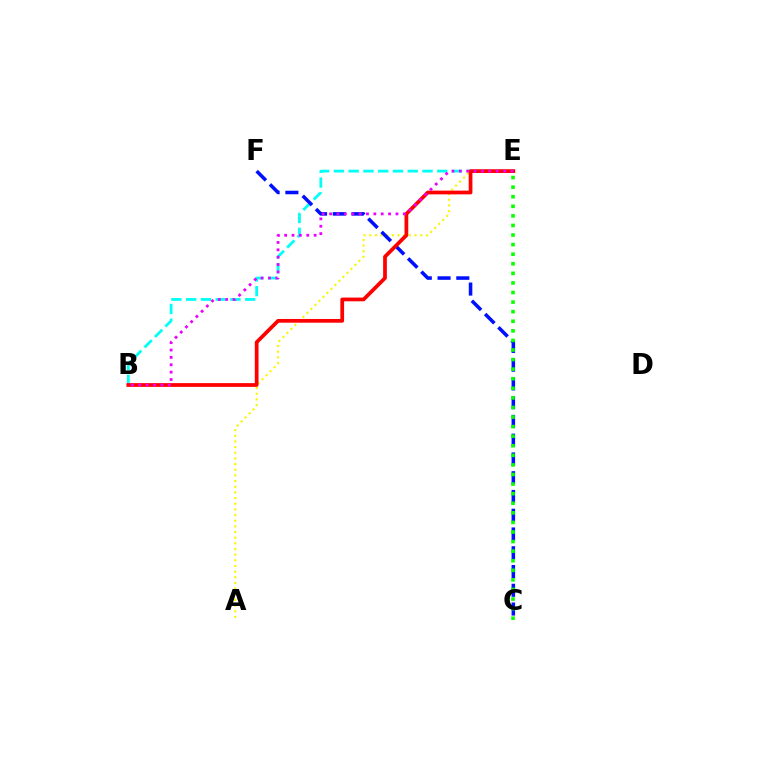{('B', 'E'): [{'color': '#00fff6', 'line_style': 'dashed', 'thickness': 2.01}, {'color': '#ff0000', 'line_style': 'solid', 'thickness': 2.69}, {'color': '#ee00ff', 'line_style': 'dotted', 'thickness': 2.0}], ('A', 'E'): [{'color': '#fcf500', 'line_style': 'dotted', 'thickness': 1.54}], ('C', 'F'): [{'color': '#0010ff', 'line_style': 'dashed', 'thickness': 2.55}], ('C', 'E'): [{'color': '#08ff00', 'line_style': 'dotted', 'thickness': 2.6}]}